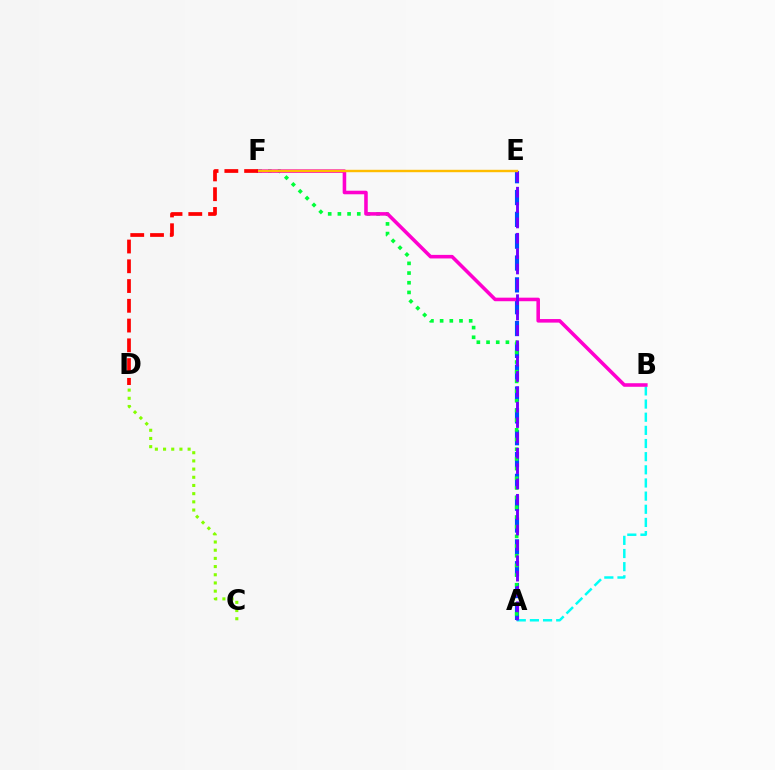{('A', 'E'): [{'color': '#004bff', 'line_style': 'dashed', 'thickness': 2.97}, {'color': '#7200ff', 'line_style': 'dashed', 'thickness': 2.09}], ('A', 'F'): [{'color': '#00ff39', 'line_style': 'dotted', 'thickness': 2.63}], ('A', 'B'): [{'color': '#00fff6', 'line_style': 'dashed', 'thickness': 1.79}], ('C', 'D'): [{'color': '#84ff00', 'line_style': 'dotted', 'thickness': 2.22}], ('B', 'F'): [{'color': '#ff00cf', 'line_style': 'solid', 'thickness': 2.57}], ('E', 'F'): [{'color': '#ffbd00', 'line_style': 'solid', 'thickness': 1.73}], ('D', 'F'): [{'color': '#ff0000', 'line_style': 'dashed', 'thickness': 2.68}]}